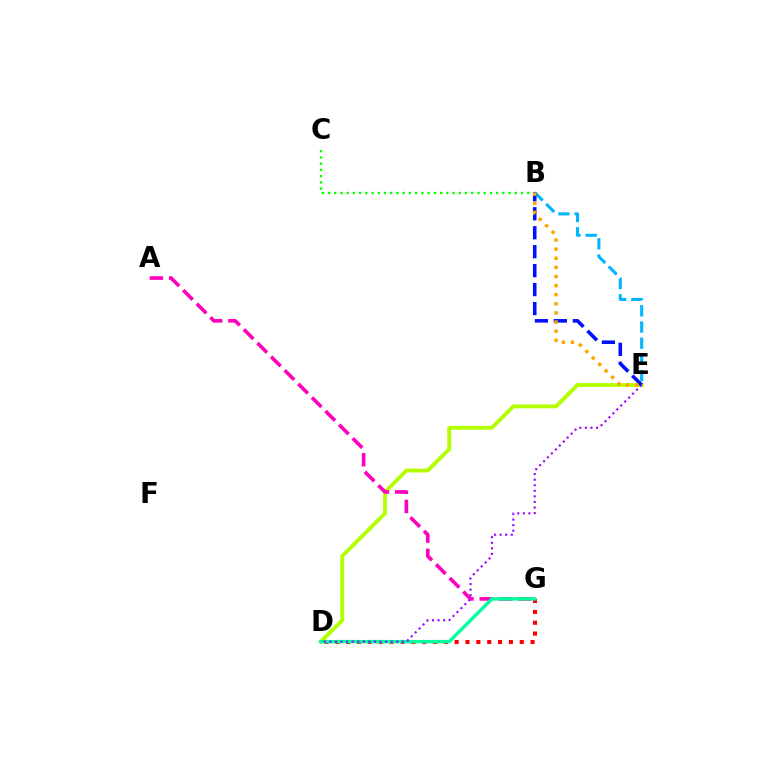{('B', 'C'): [{'color': '#08ff00', 'line_style': 'dotted', 'thickness': 1.69}], ('D', 'E'): [{'color': '#b3ff00', 'line_style': 'solid', 'thickness': 2.78}, {'color': '#9b00ff', 'line_style': 'dotted', 'thickness': 1.51}], ('B', 'E'): [{'color': '#00b5ff', 'line_style': 'dashed', 'thickness': 2.2}, {'color': '#0010ff', 'line_style': 'dashed', 'thickness': 2.58}, {'color': '#ffa500', 'line_style': 'dotted', 'thickness': 2.48}], ('A', 'G'): [{'color': '#ff00bd', 'line_style': 'dashed', 'thickness': 2.61}], ('D', 'G'): [{'color': '#ff0000', 'line_style': 'dotted', 'thickness': 2.95}, {'color': '#00ff9d', 'line_style': 'solid', 'thickness': 2.46}]}